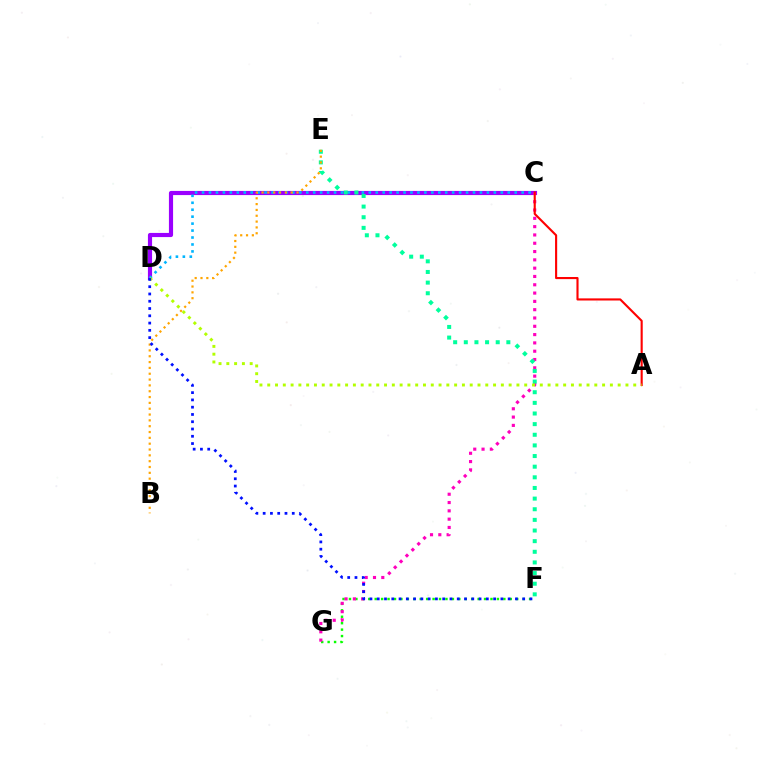{('F', 'G'): [{'color': '#08ff00', 'line_style': 'dotted', 'thickness': 1.75}], ('C', 'D'): [{'color': '#9b00ff', 'line_style': 'solid', 'thickness': 2.99}, {'color': '#00b5ff', 'line_style': 'dotted', 'thickness': 1.89}], ('C', 'G'): [{'color': '#ff00bd', 'line_style': 'dotted', 'thickness': 2.26}], ('E', 'F'): [{'color': '#00ff9d', 'line_style': 'dotted', 'thickness': 2.89}], ('B', 'E'): [{'color': '#ffa500', 'line_style': 'dotted', 'thickness': 1.58}], ('A', 'C'): [{'color': '#ff0000', 'line_style': 'solid', 'thickness': 1.53}], ('A', 'D'): [{'color': '#b3ff00', 'line_style': 'dotted', 'thickness': 2.12}], ('D', 'F'): [{'color': '#0010ff', 'line_style': 'dotted', 'thickness': 1.98}]}